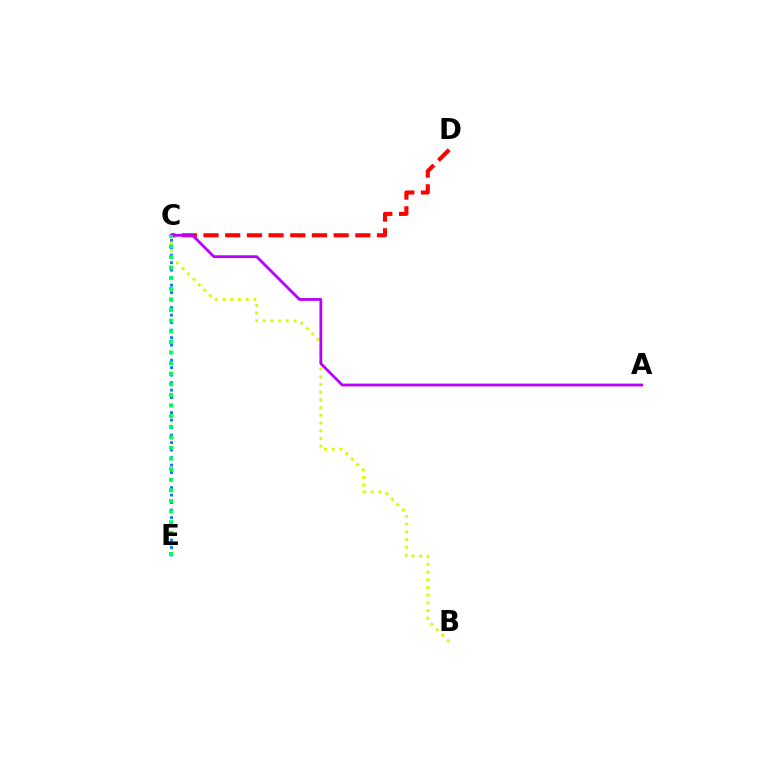{('B', 'C'): [{'color': '#d1ff00', 'line_style': 'dotted', 'thickness': 2.09}], ('C', 'E'): [{'color': '#0074ff', 'line_style': 'dotted', 'thickness': 2.04}, {'color': '#00ff5c', 'line_style': 'dotted', 'thickness': 2.88}], ('C', 'D'): [{'color': '#ff0000', 'line_style': 'dashed', 'thickness': 2.95}], ('A', 'C'): [{'color': '#b900ff', 'line_style': 'solid', 'thickness': 2.01}]}